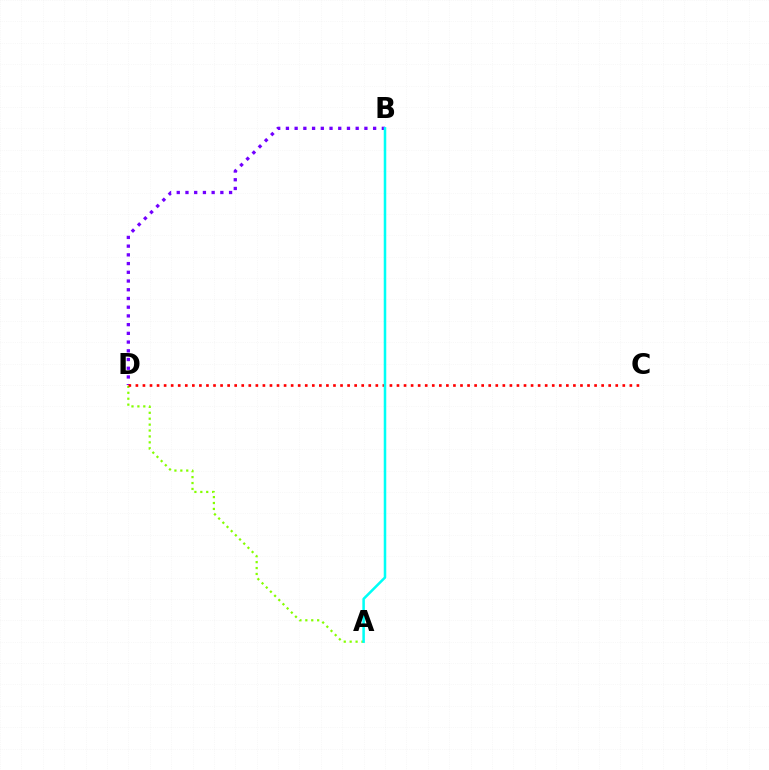{('B', 'D'): [{'color': '#7200ff', 'line_style': 'dotted', 'thickness': 2.37}], ('A', 'D'): [{'color': '#84ff00', 'line_style': 'dotted', 'thickness': 1.61}], ('C', 'D'): [{'color': '#ff0000', 'line_style': 'dotted', 'thickness': 1.92}], ('A', 'B'): [{'color': '#00fff6', 'line_style': 'solid', 'thickness': 1.82}]}